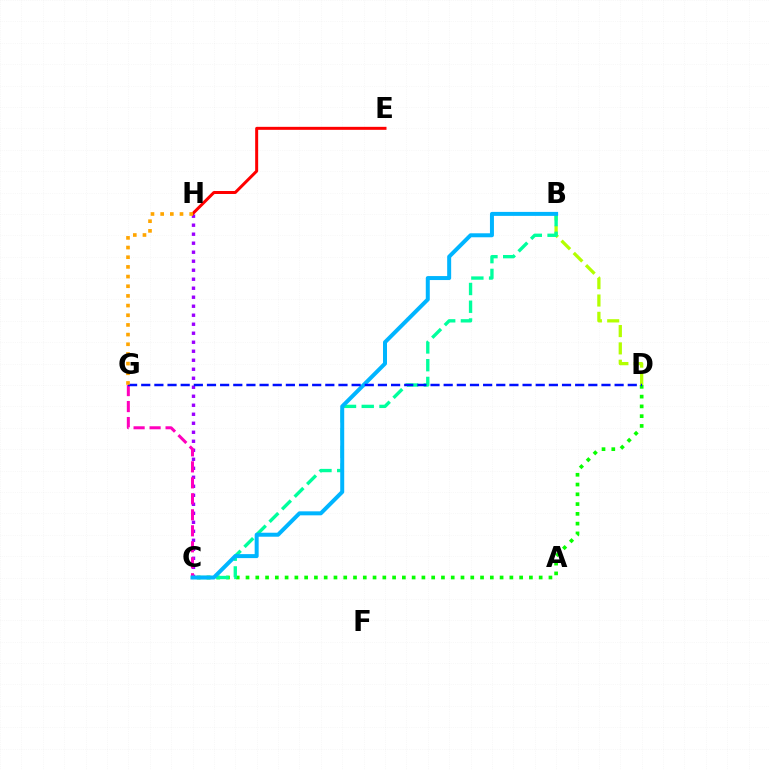{('C', 'H'): [{'color': '#9b00ff', 'line_style': 'dotted', 'thickness': 2.45}], ('E', 'H'): [{'color': '#ff0000', 'line_style': 'solid', 'thickness': 2.15}], ('C', 'D'): [{'color': '#08ff00', 'line_style': 'dotted', 'thickness': 2.65}], ('B', 'D'): [{'color': '#b3ff00', 'line_style': 'dashed', 'thickness': 2.35}], ('B', 'C'): [{'color': '#00ff9d', 'line_style': 'dashed', 'thickness': 2.41}, {'color': '#00b5ff', 'line_style': 'solid', 'thickness': 2.87}], ('C', 'G'): [{'color': '#ff00bd', 'line_style': 'dashed', 'thickness': 2.17}], ('D', 'G'): [{'color': '#0010ff', 'line_style': 'dashed', 'thickness': 1.79}], ('G', 'H'): [{'color': '#ffa500', 'line_style': 'dotted', 'thickness': 2.63}]}